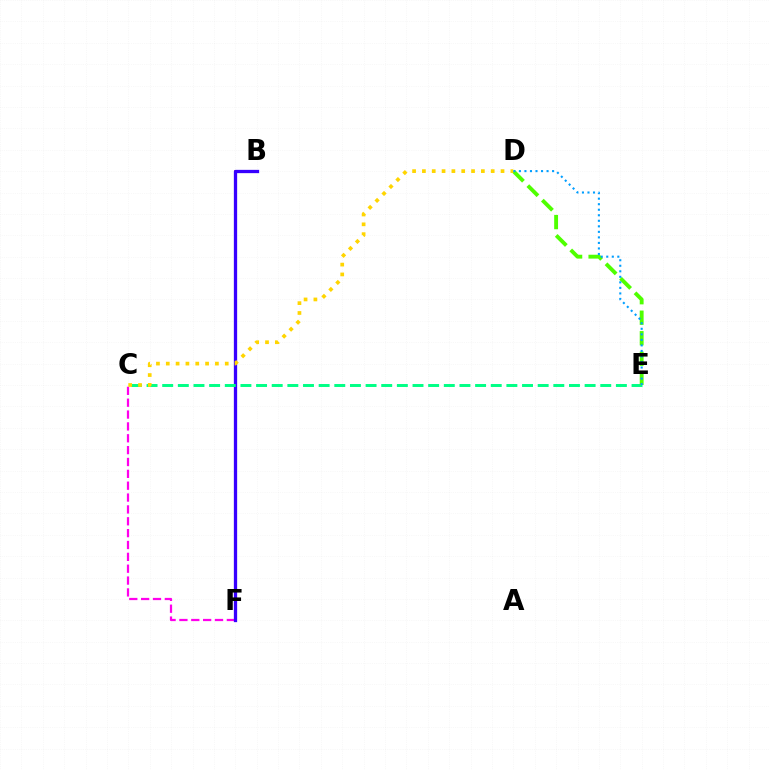{('C', 'F'): [{'color': '#ff00ed', 'line_style': 'dashed', 'thickness': 1.61}], ('B', 'F'): [{'color': '#ff0000', 'line_style': 'solid', 'thickness': 2.17}, {'color': '#3700ff', 'line_style': 'solid', 'thickness': 2.36}], ('C', 'E'): [{'color': '#00ff86', 'line_style': 'dashed', 'thickness': 2.13}], ('D', 'E'): [{'color': '#4fff00', 'line_style': 'dashed', 'thickness': 2.79}, {'color': '#009eff', 'line_style': 'dotted', 'thickness': 1.5}], ('C', 'D'): [{'color': '#ffd500', 'line_style': 'dotted', 'thickness': 2.67}]}